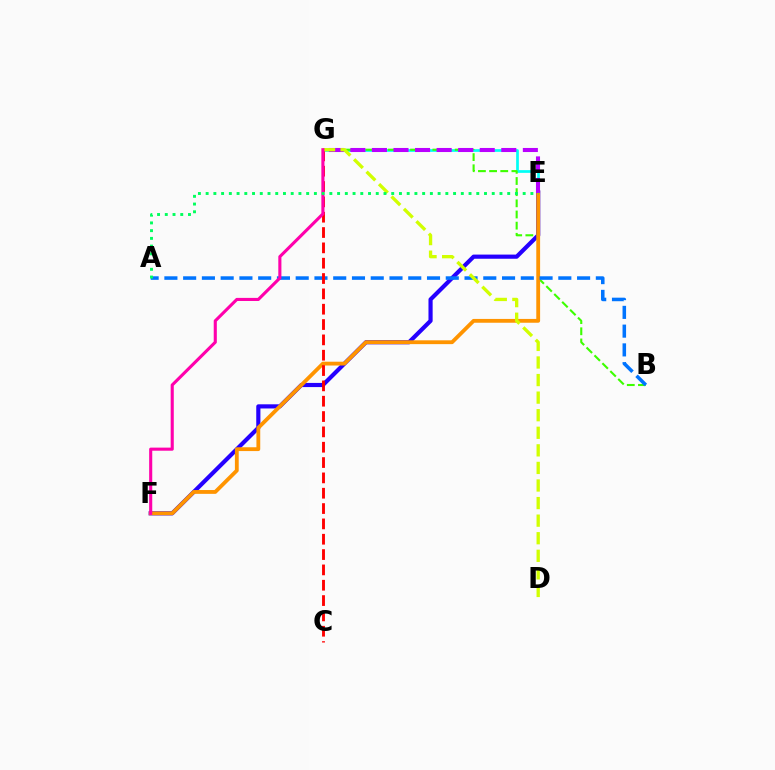{('E', 'G'): [{'color': '#00fff6', 'line_style': 'solid', 'thickness': 1.95}, {'color': '#b900ff', 'line_style': 'dashed', 'thickness': 2.93}], ('E', 'F'): [{'color': '#2500ff', 'line_style': 'solid', 'thickness': 3.0}, {'color': '#ff9400', 'line_style': 'solid', 'thickness': 2.75}], ('B', 'G'): [{'color': '#3dff00', 'line_style': 'dashed', 'thickness': 1.52}], ('A', 'B'): [{'color': '#0074ff', 'line_style': 'dashed', 'thickness': 2.55}], ('C', 'G'): [{'color': '#ff0000', 'line_style': 'dashed', 'thickness': 2.08}], ('D', 'G'): [{'color': '#d1ff00', 'line_style': 'dashed', 'thickness': 2.39}], ('F', 'G'): [{'color': '#ff00ac', 'line_style': 'solid', 'thickness': 2.23}], ('A', 'E'): [{'color': '#00ff5c', 'line_style': 'dotted', 'thickness': 2.1}]}